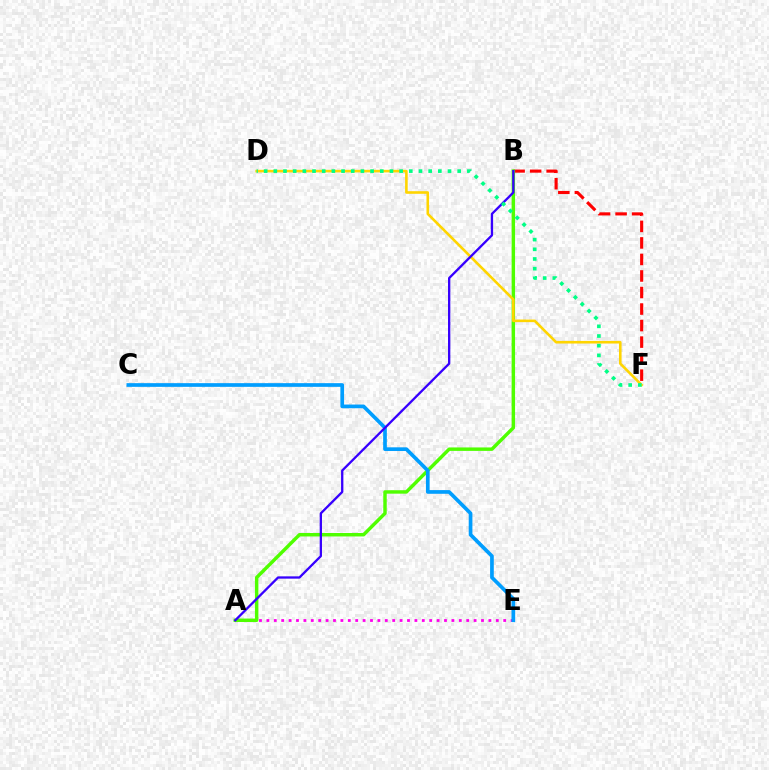{('B', 'F'): [{'color': '#ff0000', 'line_style': 'dashed', 'thickness': 2.25}], ('A', 'E'): [{'color': '#ff00ed', 'line_style': 'dotted', 'thickness': 2.01}], ('A', 'B'): [{'color': '#4fff00', 'line_style': 'solid', 'thickness': 2.48}, {'color': '#3700ff', 'line_style': 'solid', 'thickness': 1.66}], ('C', 'E'): [{'color': '#009eff', 'line_style': 'solid', 'thickness': 2.66}], ('D', 'F'): [{'color': '#ffd500', 'line_style': 'solid', 'thickness': 1.87}, {'color': '#00ff86', 'line_style': 'dotted', 'thickness': 2.63}]}